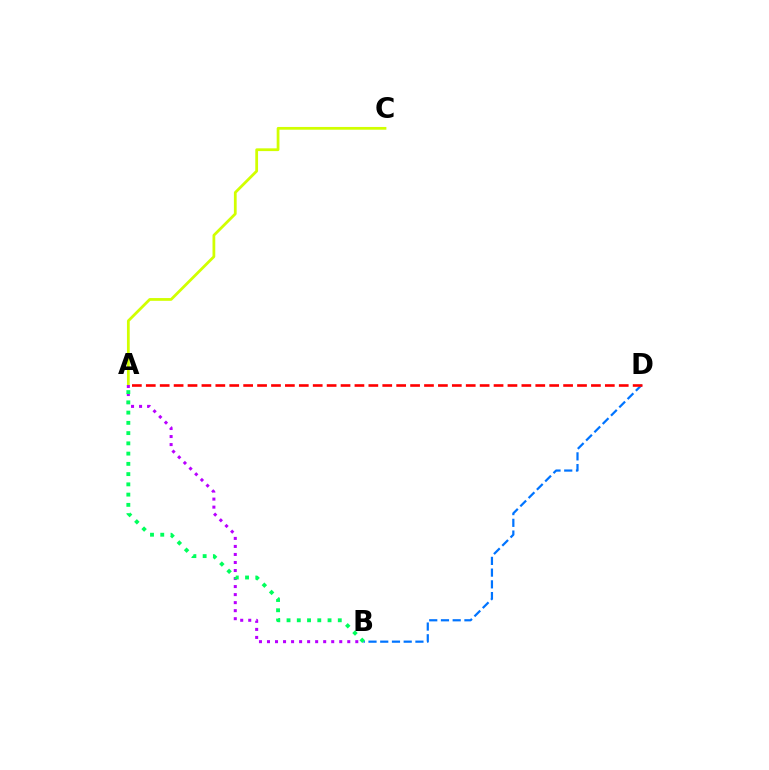{('A', 'C'): [{'color': '#d1ff00', 'line_style': 'solid', 'thickness': 1.99}], ('A', 'B'): [{'color': '#b900ff', 'line_style': 'dotted', 'thickness': 2.18}, {'color': '#00ff5c', 'line_style': 'dotted', 'thickness': 2.78}], ('B', 'D'): [{'color': '#0074ff', 'line_style': 'dashed', 'thickness': 1.59}], ('A', 'D'): [{'color': '#ff0000', 'line_style': 'dashed', 'thickness': 1.89}]}